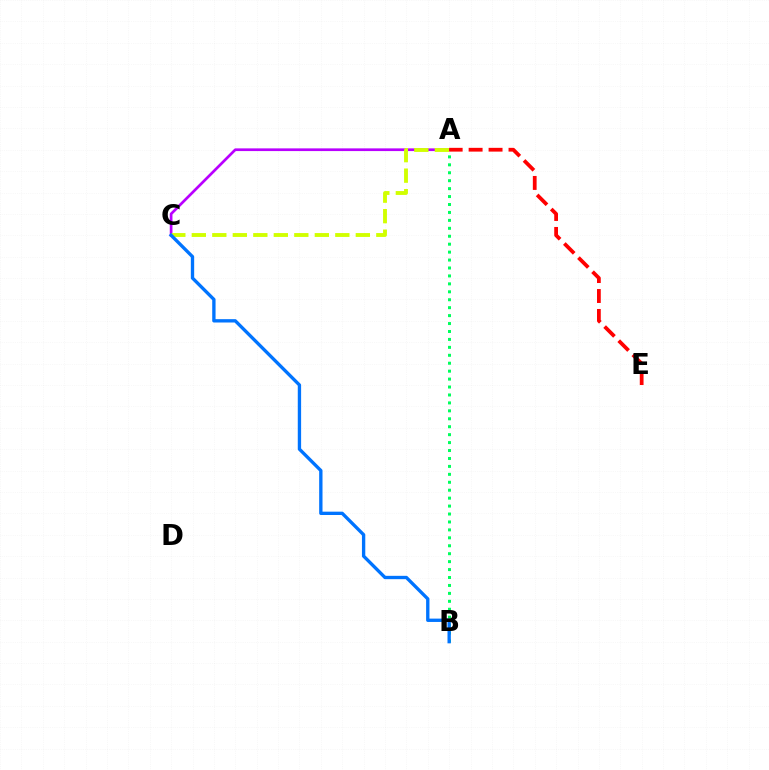{('A', 'C'): [{'color': '#b900ff', 'line_style': 'solid', 'thickness': 1.95}, {'color': '#d1ff00', 'line_style': 'dashed', 'thickness': 2.79}], ('A', 'E'): [{'color': '#ff0000', 'line_style': 'dashed', 'thickness': 2.71}], ('A', 'B'): [{'color': '#00ff5c', 'line_style': 'dotted', 'thickness': 2.16}], ('B', 'C'): [{'color': '#0074ff', 'line_style': 'solid', 'thickness': 2.4}]}